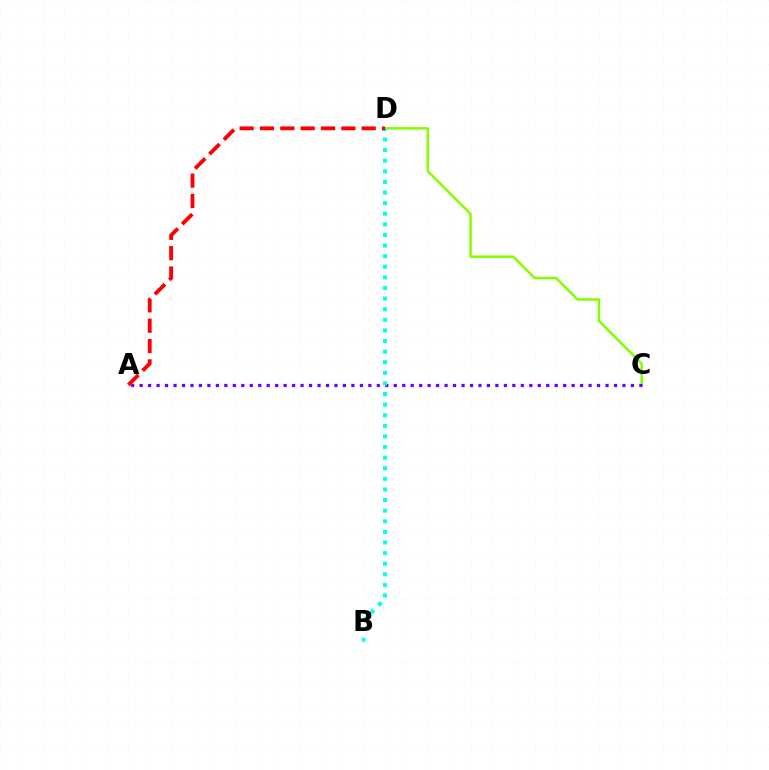{('C', 'D'): [{'color': '#84ff00', 'line_style': 'solid', 'thickness': 1.82}], ('A', 'C'): [{'color': '#7200ff', 'line_style': 'dotted', 'thickness': 2.3}], ('B', 'D'): [{'color': '#00fff6', 'line_style': 'dotted', 'thickness': 2.88}], ('A', 'D'): [{'color': '#ff0000', 'line_style': 'dashed', 'thickness': 2.76}]}